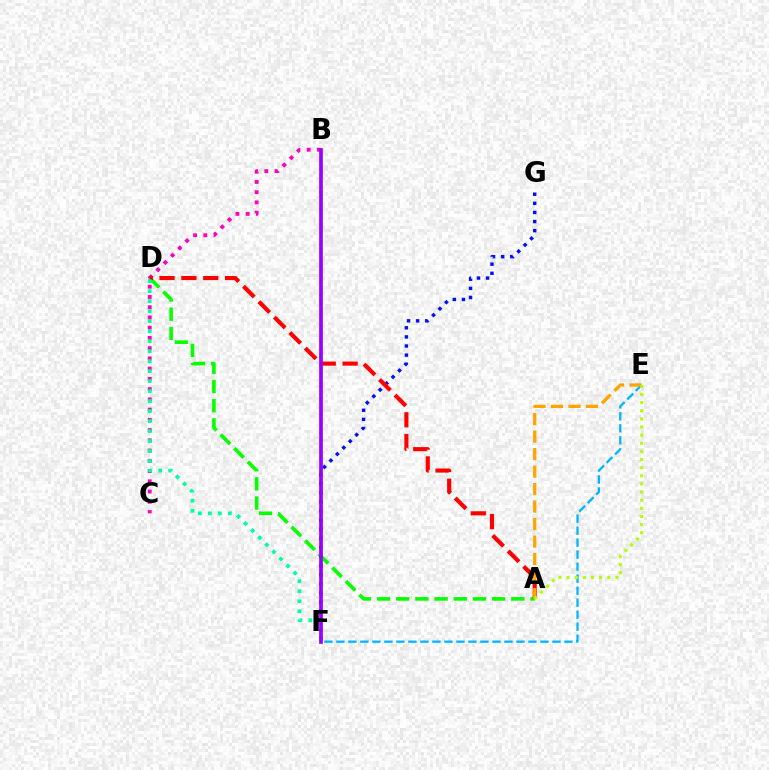{('F', 'G'): [{'color': '#0010ff', 'line_style': 'dotted', 'thickness': 2.48}], ('A', 'D'): [{'color': '#08ff00', 'line_style': 'dashed', 'thickness': 2.61}, {'color': '#ff0000', 'line_style': 'dashed', 'thickness': 2.97}], ('B', 'C'): [{'color': '#ff00bd', 'line_style': 'dotted', 'thickness': 2.78}], ('E', 'F'): [{'color': '#00b5ff', 'line_style': 'dashed', 'thickness': 1.63}], ('A', 'E'): [{'color': '#ffa500', 'line_style': 'dashed', 'thickness': 2.38}, {'color': '#b3ff00', 'line_style': 'dotted', 'thickness': 2.21}], ('D', 'F'): [{'color': '#00ff9d', 'line_style': 'dotted', 'thickness': 2.71}], ('B', 'F'): [{'color': '#9b00ff', 'line_style': 'solid', 'thickness': 2.66}]}